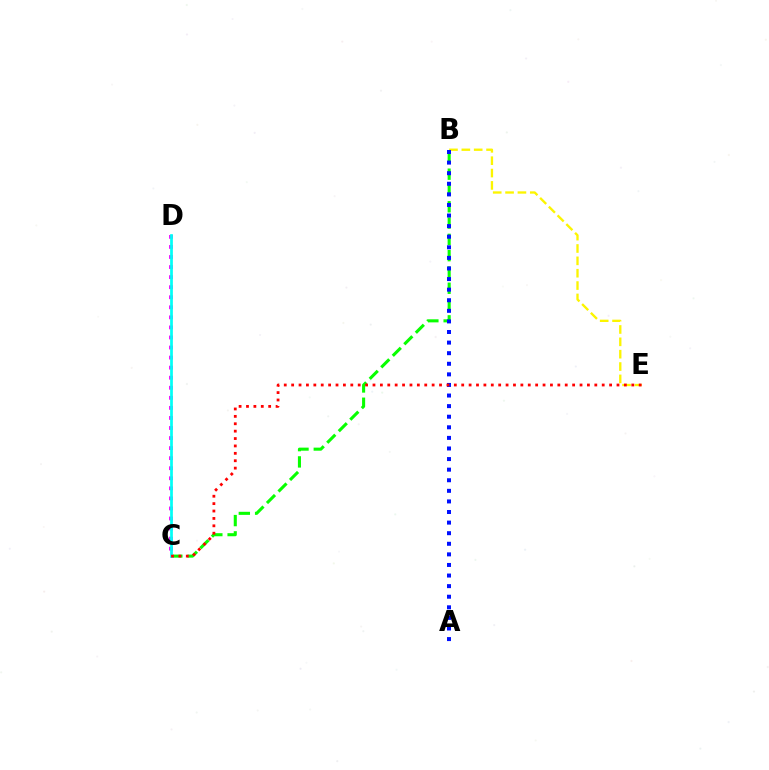{('B', 'C'): [{'color': '#08ff00', 'line_style': 'dashed', 'thickness': 2.21}], ('C', 'D'): [{'color': '#ee00ff', 'line_style': 'dotted', 'thickness': 2.73}, {'color': '#00fff6', 'line_style': 'solid', 'thickness': 1.96}], ('B', 'E'): [{'color': '#fcf500', 'line_style': 'dashed', 'thickness': 1.68}], ('A', 'B'): [{'color': '#0010ff', 'line_style': 'dotted', 'thickness': 2.88}], ('C', 'E'): [{'color': '#ff0000', 'line_style': 'dotted', 'thickness': 2.01}]}